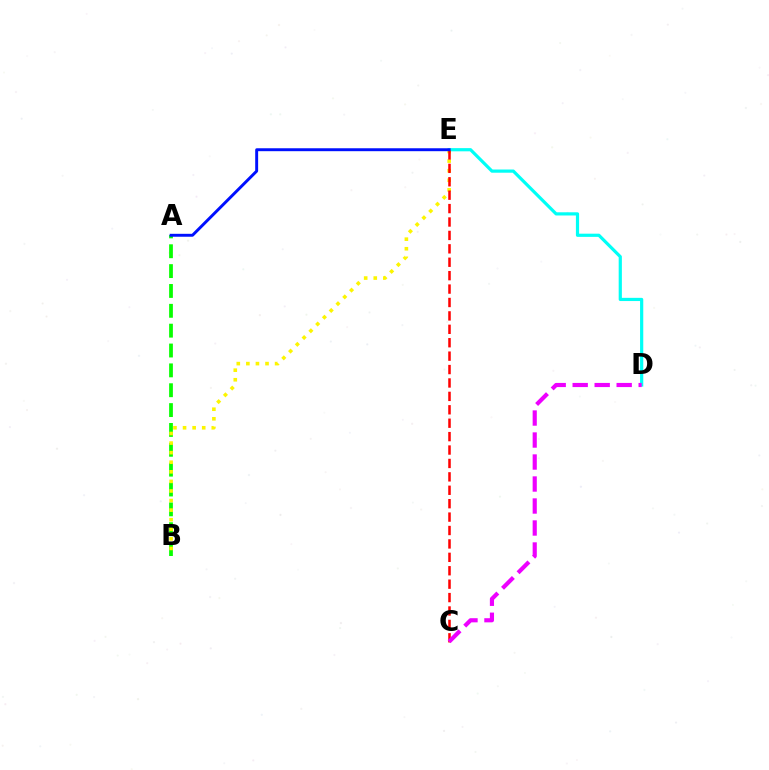{('D', 'E'): [{'color': '#00fff6', 'line_style': 'solid', 'thickness': 2.3}], ('A', 'B'): [{'color': '#08ff00', 'line_style': 'dashed', 'thickness': 2.7}], ('B', 'E'): [{'color': '#fcf500', 'line_style': 'dotted', 'thickness': 2.6}], ('C', 'E'): [{'color': '#ff0000', 'line_style': 'dashed', 'thickness': 1.82}], ('A', 'E'): [{'color': '#0010ff', 'line_style': 'solid', 'thickness': 2.11}], ('C', 'D'): [{'color': '#ee00ff', 'line_style': 'dashed', 'thickness': 2.99}]}